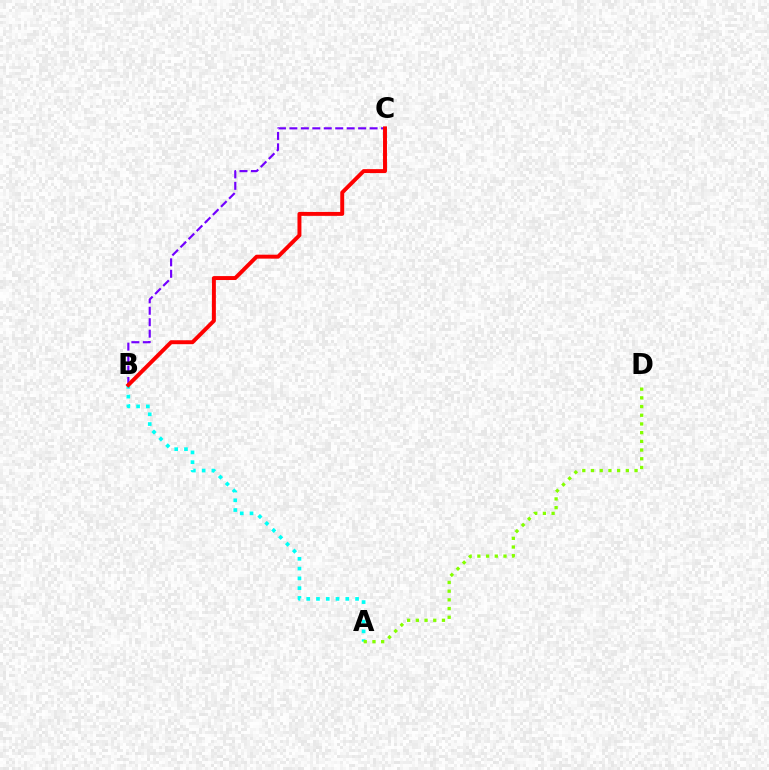{('A', 'B'): [{'color': '#00fff6', 'line_style': 'dotted', 'thickness': 2.65}], ('A', 'D'): [{'color': '#84ff00', 'line_style': 'dotted', 'thickness': 2.37}], ('B', 'C'): [{'color': '#7200ff', 'line_style': 'dashed', 'thickness': 1.56}, {'color': '#ff0000', 'line_style': 'solid', 'thickness': 2.84}]}